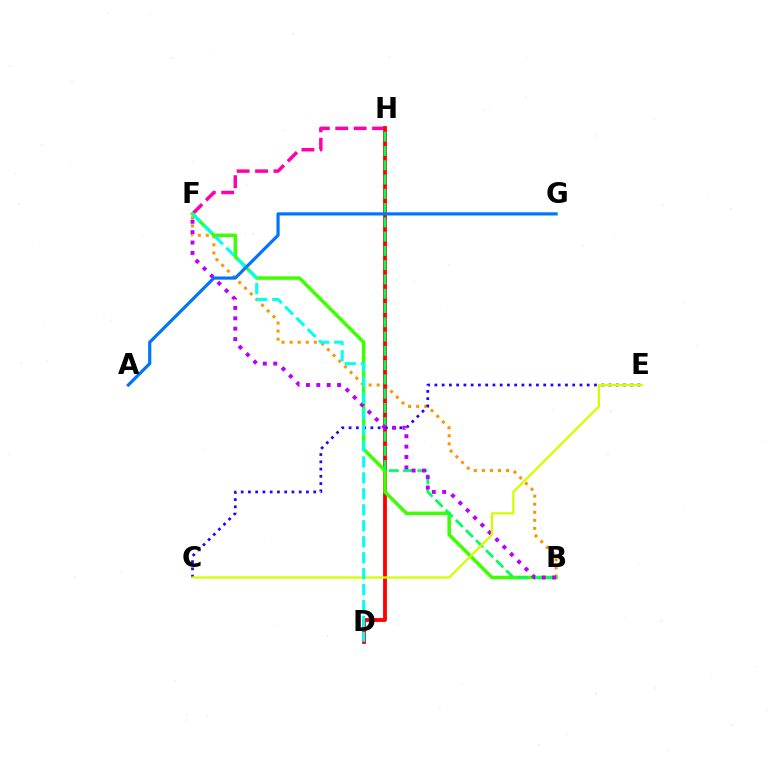{('B', 'F'): [{'color': '#ff9400', 'line_style': 'dotted', 'thickness': 2.19}, {'color': '#3dff00', 'line_style': 'solid', 'thickness': 2.52}, {'color': '#b900ff', 'line_style': 'dotted', 'thickness': 2.82}], ('F', 'H'): [{'color': '#ff00ac', 'line_style': 'dashed', 'thickness': 2.5}], ('D', 'H'): [{'color': '#ff0000', 'line_style': 'solid', 'thickness': 2.75}], ('B', 'H'): [{'color': '#00ff5c', 'line_style': 'dashed', 'thickness': 1.94}], ('C', 'E'): [{'color': '#2500ff', 'line_style': 'dotted', 'thickness': 1.97}, {'color': '#d1ff00', 'line_style': 'solid', 'thickness': 1.64}], ('D', 'F'): [{'color': '#00fff6', 'line_style': 'dashed', 'thickness': 2.17}], ('A', 'G'): [{'color': '#0074ff', 'line_style': 'solid', 'thickness': 2.28}]}